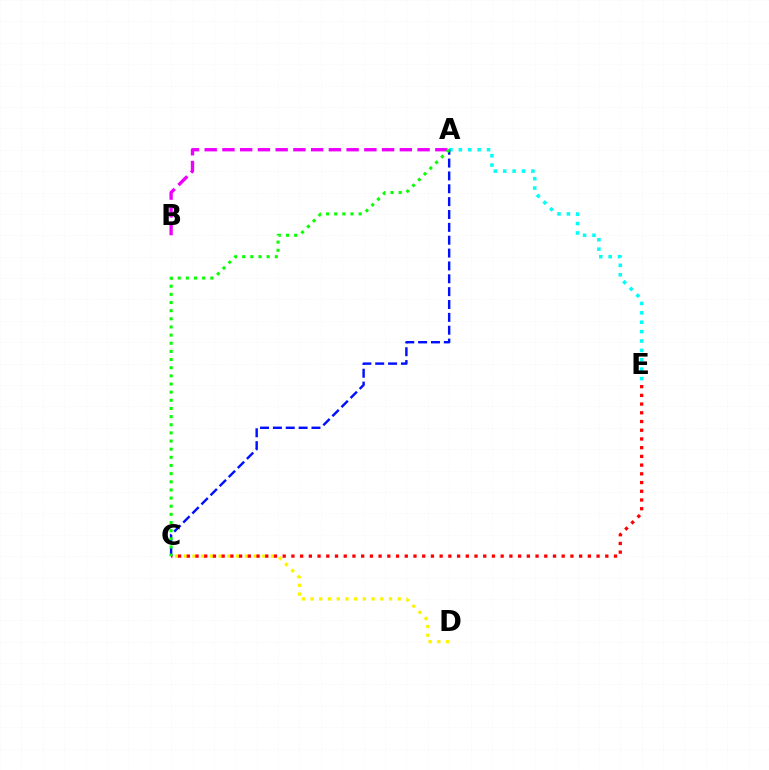{('A', 'B'): [{'color': '#ee00ff', 'line_style': 'dashed', 'thickness': 2.41}], ('C', 'D'): [{'color': '#fcf500', 'line_style': 'dotted', 'thickness': 2.37}], ('A', 'E'): [{'color': '#00fff6', 'line_style': 'dotted', 'thickness': 2.55}], ('C', 'E'): [{'color': '#ff0000', 'line_style': 'dotted', 'thickness': 2.37}], ('A', 'C'): [{'color': '#0010ff', 'line_style': 'dashed', 'thickness': 1.75}, {'color': '#08ff00', 'line_style': 'dotted', 'thickness': 2.21}]}